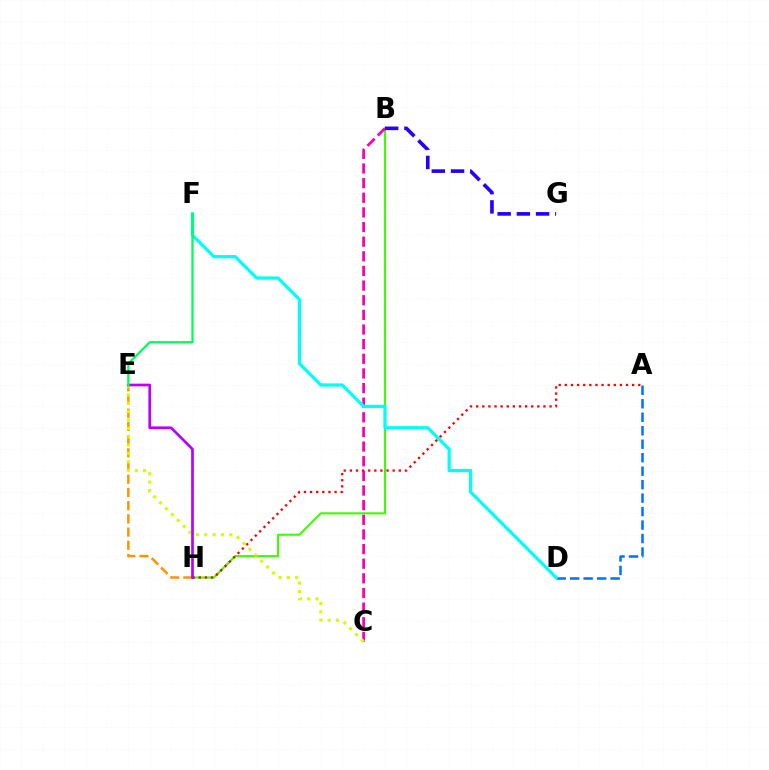{('A', 'D'): [{'color': '#0074ff', 'line_style': 'dashed', 'thickness': 1.83}], ('B', 'H'): [{'color': '#3dff00', 'line_style': 'solid', 'thickness': 1.53}], ('B', 'C'): [{'color': '#ff00ac', 'line_style': 'dashed', 'thickness': 1.99}], ('B', 'G'): [{'color': '#2500ff', 'line_style': 'dashed', 'thickness': 2.61}], ('E', 'H'): [{'color': '#ff9400', 'line_style': 'dashed', 'thickness': 1.79}, {'color': '#b900ff', 'line_style': 'solid', 'thickness': 1.94}], ('D', 'F'): [{'color': '#00fff6', 'line_style': 'solid', 'thickness': 2.33}], ('C', 'E'): [{'color': '#d1ff00', 'line_style': 'dotted', 'thickness': 2.27}], ('A', 'H'): [{'color': '#ff0000', 'line_style': 'dotted', 'thickness': 1.66}], ('E', 'F'): [{'color': '#00ff5c', 'line_style': 'solid', 'thickness': 1.64}]}